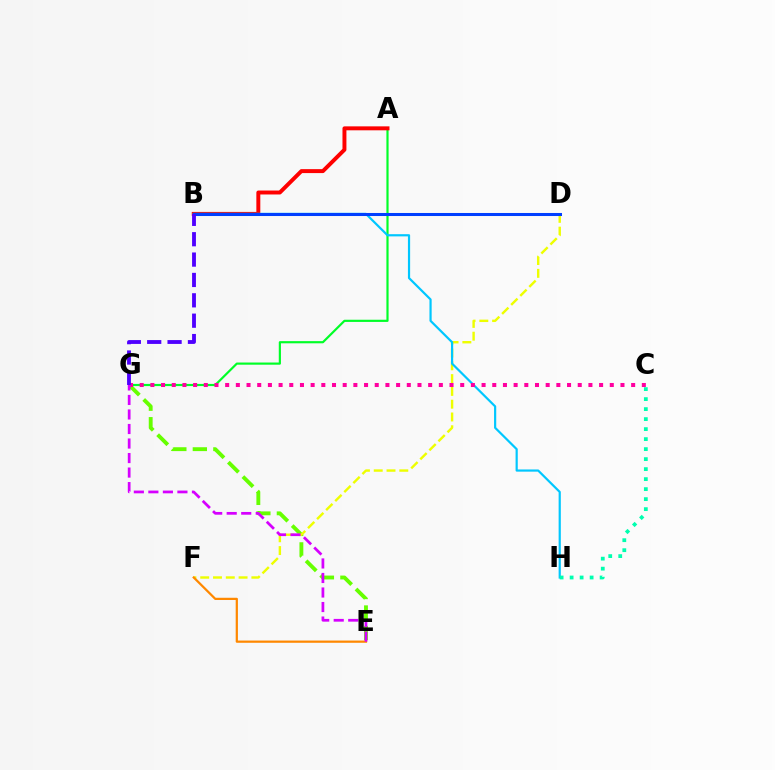{('A', 'G'): [{'color': '#00ff27', 'line_style': 'solid', 'thickness': 1.57}], ('A', 'B'): [{'color': '#ff0000', 'line_style': 'solid', 'thickness': 2.84}], ('E', 'G'): [{'color': '#66ff00', 'line_style': 'dashed', 'thickness': 2.79}, {'color': '#d600ff', 'line_style': 'dashed', 'thickness': 1.97}], ('D', 'F'): [{'color': '#eeff00', 'line_style': 'dashed', 'thickness': 1.74}], ('E', 'F'): [{'color': '#ff8800', 'line_style': 'solid', 'thickness': 1.61}], ('B', 'H'): [{'color': '#00c7ff', 'line_style': 'solid', 'thickness': 1.58}], ('C', 'H'): [{'color': '#00ffaf', 'line_style': 'dotted', 'thickness': 2.72}], ('B', 'D'): [{'color': '#003fff', 'line_style': 'solid', 'thickness': 2.19}], ('C', 'G'): [{'color': '#ff00a0', 'line_style': 'dotted', 'thickness': 2.9}], ('B', 'G'): [{'color': '#4f00ff', 'line_style': 'dashed', 'thickness': 2.77}]}